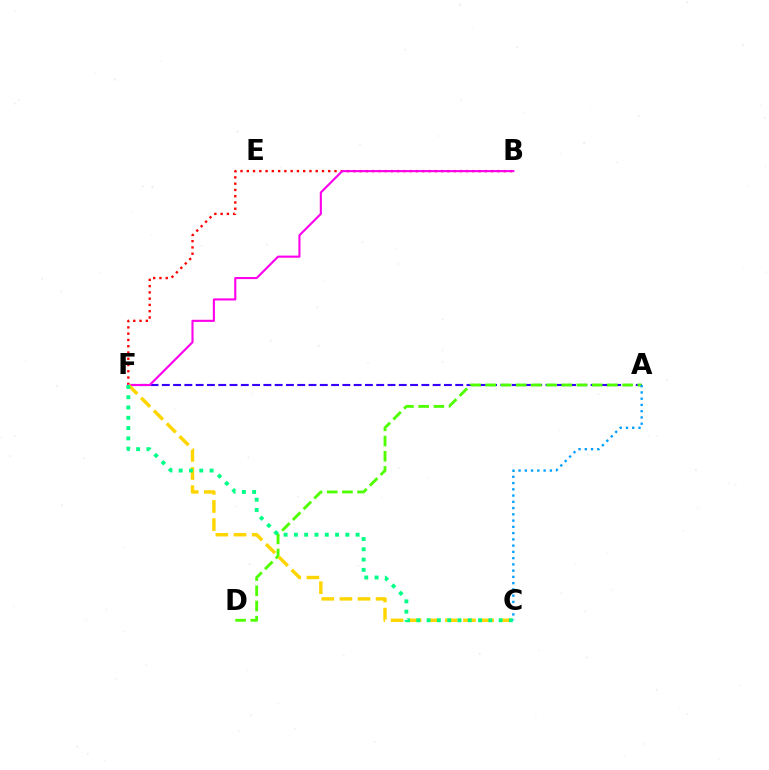{('A', 'F'): [{'color': '#3700ff', 'line_style': 'dashed', 'thickness': 1.53}], ('B', 'F'): [{'color': '#ff0000', 'line_style': 'dotted', 'thickness': 1.7}, {'color': '#ff00ed', 'line_style': 'solid', 'thickness': 1.52}], ('A', 'D'): [{'color': '#4fff00', 'line_style': 'dashed', 'thickness': 2.06}], ('C', 'F'): [{'color': '#ffd500', 'line_style': 'dashed', 'thickness': 2.46}, {'color': '#00ff86', 'line_style': 'dotted', 'thickness': 2.79}], ('A', 'C'): [{'color': '#009eff', 'line_style': 'dotted', 'thickness': 1.7}]}